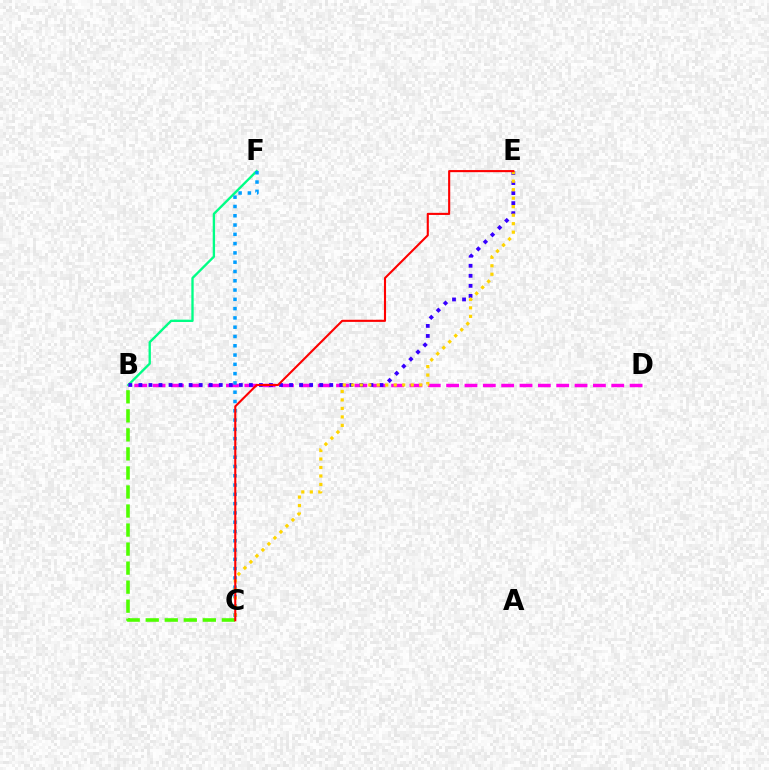{('B', 'F'): [{'color': '#00ff86', 'line_style': 'solid', 'thickness': 1.69}], ('B', 'C'): [{'color': '#4fff00', 'line_style': 'dashed', 'thickness': 2.59}], ('B', 'D'): [{'color': '#ff00ed', 'line_style': 'dashed', 'thickness': 2.49}], ('C', 'F'): [{'color': '#009eff', 'line_style': 'dotted', 'thickness': 2.52}], ('B', 'E'): [{'color': '#3700ff', 'line_style': 'dotted', 'thickness': 2.73}], ('C', 'E'): [{'color': '#ffd500', 'line_style': 'dotted', 'thickness': 2.31}, {'color': '#ff0000', 'line_style': 'solid', 'thickness': 1.52}]}